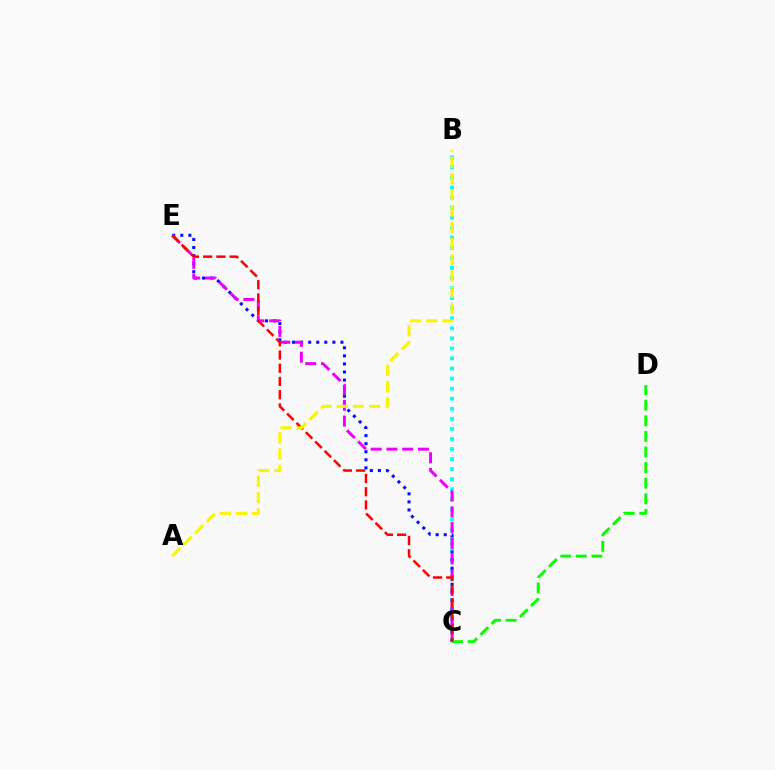{('B', 'C'): [{'color': '#00fff6', 'line_style': 'dotted', 'thickness': 2.73}], ('C', 'E'): [{'color': '#0010ff', 'line_style': 'dotted', 'thickness': 2.19}, {'color': '#ee00ff', 'line_style': 'dashed', 'thickness': 2.14}, {'color': '#ff0000', 'line_style': 'dashed', 'thickness': 1.8}], ('C', 'D'): [{'color': '#08ff00', 'line_style': 'dashed', 'thickness': 2.12}], ('A', 'B'): [{'color': '#fcf500', 'line_style': 'dashed', 'thickness': 2.21}]}